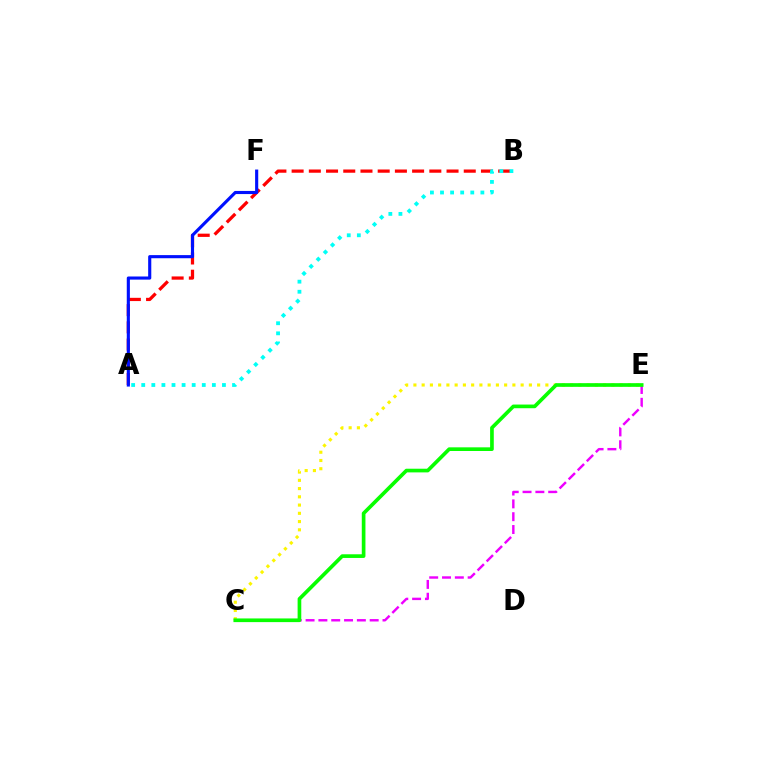{('A', 'B'): [{'color': '#ff0000', 'line_style': 'dashed', 'thickness': 2.34}, {'color': '#00fff6', 'line_style': 'dotted', 'thickness': 2.74}], ('C', 'E'): [{'color': '#ee00ff', 'line_style': 'dashed', 'thickness': 1.74}, {'color': '#fcf500', 'line_style': 'dotted', 'thickness': 2.24}, {'color': '#08ff00', 'line_style': 'solid', 'thickness': 2.64}], ('A', 'F'): [{'color': '#0010ff', 'line_style': 'solid', 'thickness': 2.25}]}